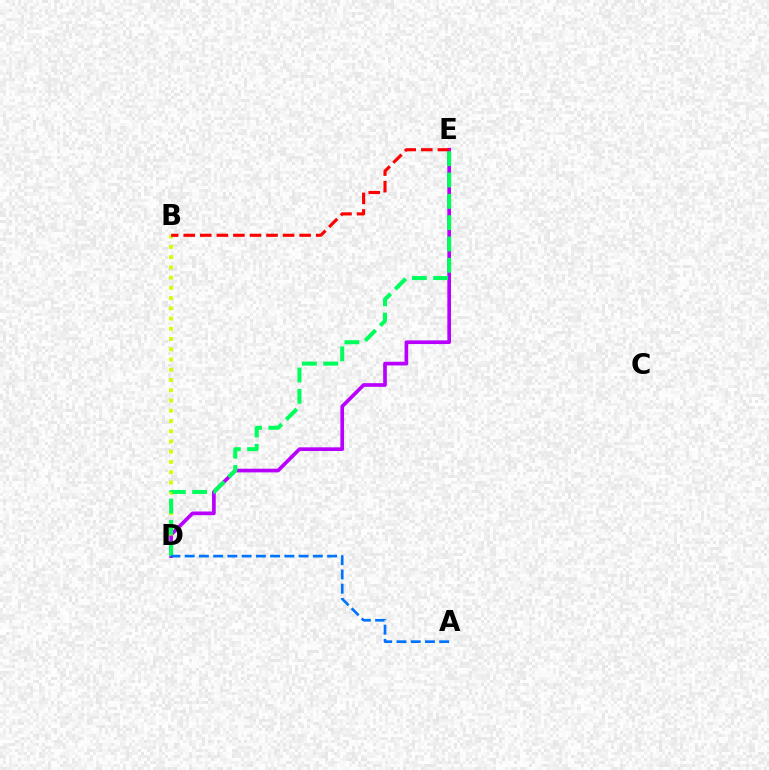{('D', 'E'): [{'color': '#b900ff', 'line_style': 'solid', 'thickness': 2.65}, {'color': '#00ff5c', 'line_style': 'dashed', 'thickness': 2.89}], ('B', 'D'): [{'color': '#d1ff00', 'line_style': 'dotted', 'thickness': 2.78}], ('B', 'E'): [{'color': '#ff0000', 'line_style': 'dashed', 'thickness': 2.25}], ('A', 'D'): [{'color': '#0074ff', 'line_style': 'dashed', 'thickness': 1.93}]}